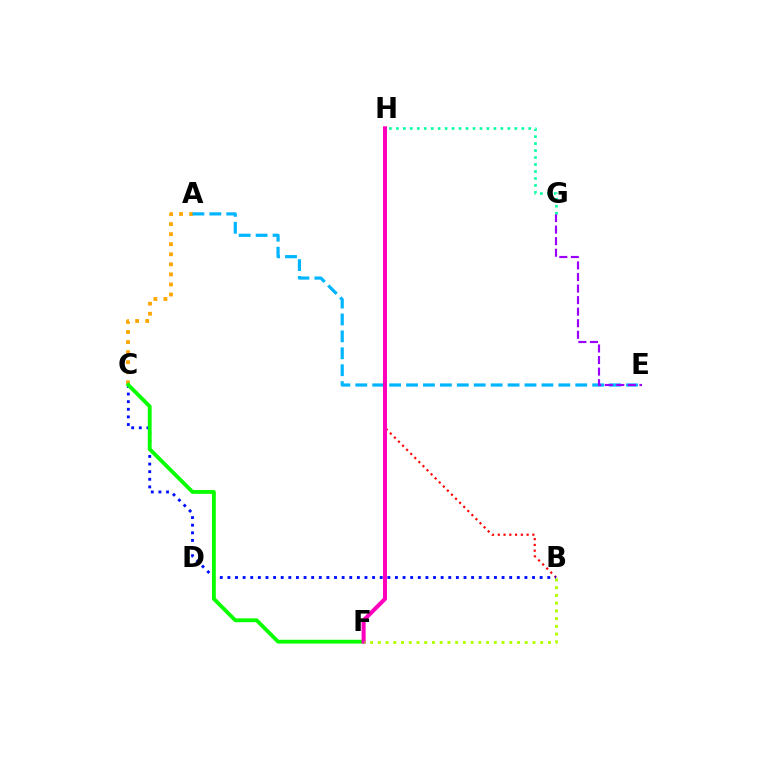{('A', 'C'): [{'color': '#ffa500', 'line_style': 'dotted', 'thickness': 2.73}], ('A', 'E'): [{'color': '#00b5ff', 'line_style': 'dashed', 'thickness': 2.3}], ('B', 'H'): [{'color': '#ff0000', 'line_style': 'dotted', 'thickness': 1.57}], ('E', 'G'): [{'color': '#9b00ff', 'line_style': 'dashed', 'thickness': 1.57}], ('B', 'C'): [{'color': '#0010ff', 'line_style': 'dotted', 'thickness': 2.07}], ('C', 'F'): [{'color': '#08ff00', 'line_style': 'solid', 'thickness': 2.76}], ('F', 'H'): [{'color': '#ff00bd', 'line_style': 'solid', 'thickness': 2.91}], ('B', 'F'): [{'color': '#b3ff00', 'line_style': 'dotted', 'thickness': 2.1}], ('G', 'H'): [{'color': '#00ff9d', 'line_style': 'dotted', 'thickness': 1.89}]}